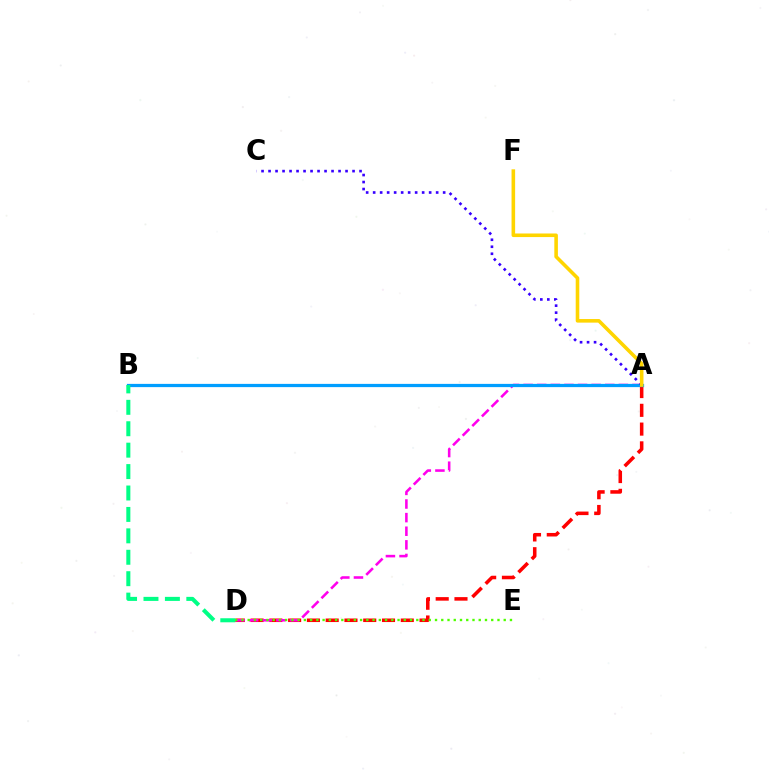{('A', 'D'): [{'color': '#ff0000', 'line_style': 'dashed', 'thickness': 2.55}, {'color': '#ff00ed', 'line_style': 'dashed', 'thickness': 1.85}], ('A', 'B'): [{'color': '#009eff', 'line_style': 'solid', 'thickness': 2.33}], ('A', 'C'): [{'color': '#3700ff', 'line_style': 'dotted', 'thickness': 1.9}], ('D', 'E'): [{'color': '#4fff00', 'line_style': 'dotted', 'thickness': 1.7}], ('A', 'F'): [{'color': '#ffd500', 'line_style': 'solid', 'thickness': 2.58}], ('B', 'D'): [{'color': '#00ff86', 'line_style': 'dashed', 'thickness': 2.91}]}